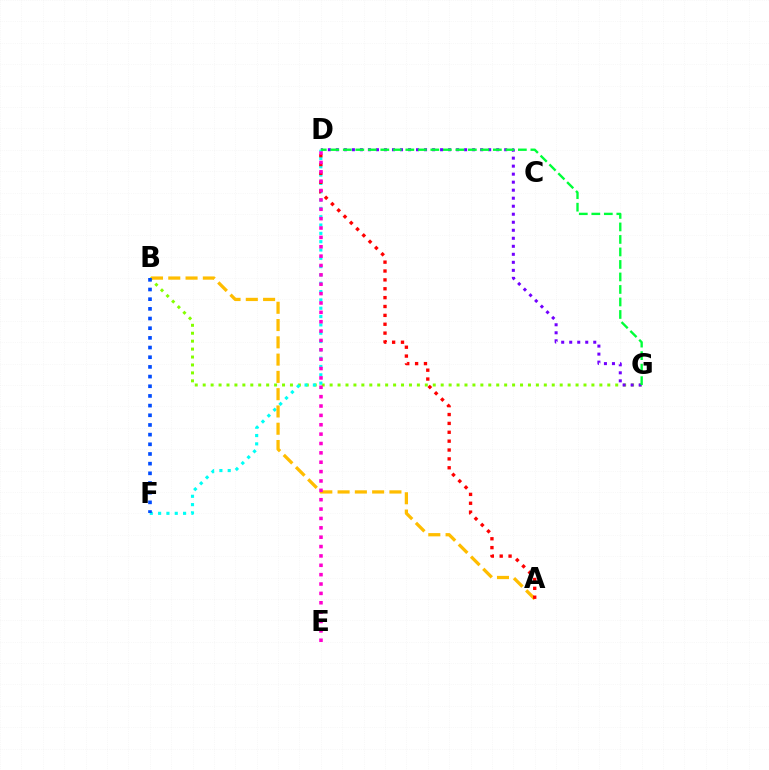{('B', 'G'): [{'color': '#84ff00', 'line_style': 'dotted', 'thickness': 2.16}], ('D', 'G'): [{'color': '#7200ff', 'line_style': 'dotted', 'thickness': 2.18}, {'color': '#00ff39', 'line_style': 'dashed', 'thickness': 1.7}], ('D', 'F'): [{'color': '#00fff6', 'line_style': 'dotted', 'thickness': 2.26}], ('A', 'B'): [{'color': '#ffbd00', 'line_style': 'dashed', 'thickness': 2.35}], ('B', 'F'): [{'color': '#004bff', 'line_style': 'dotted', 'thickness': 2.63}], ('A', 'D'): [{'color': '#ff0000', 'line_style': 'dotted', 'thickness': 2.41}], ('D', 'E'): [{'color': '#ff00cf', 'line_style': 'dotted', 'thickness': 2.55}]}